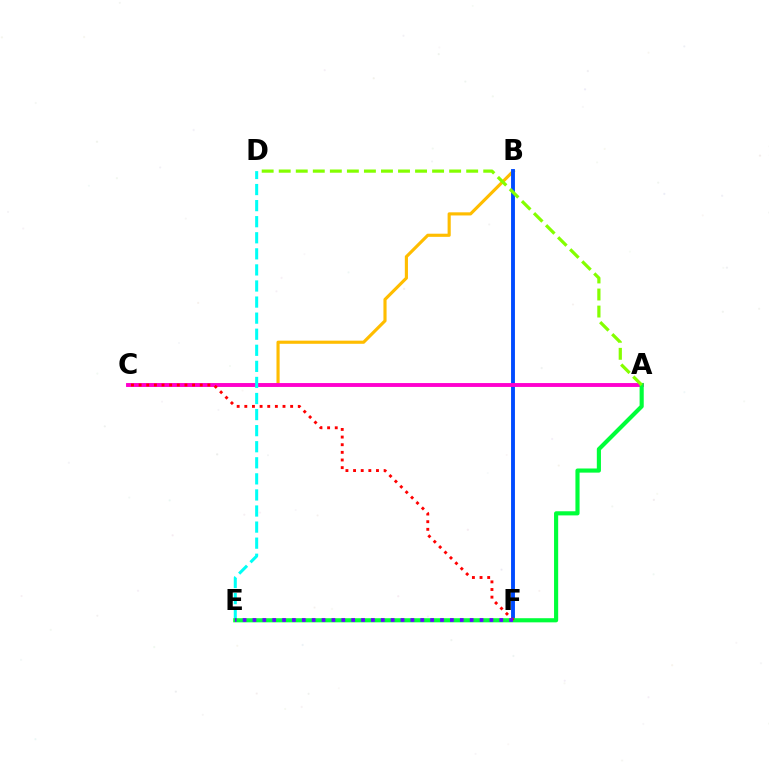{('B', 'C'): [{'color': '#ffbd00', 'line_style': 'solid', 'thickness': 2.26}], ('B', 'F'): [{'color': '#004bff', 'line_style': 'solid', 'thickness': 2.8}], ('A', 'C'): [{'color': '#ff00cf', 'line_style': 'solid', 'thickness': 2.8}], ('D', 'E'): [{'color': '#00fff6', 'line_style': 'dashed', 'thickness': 2.18}], ('A', 'E'): [{'color': '#00ff39', 'line_style': 'solid', 'thickness': 2.98}], ('C', 'F'): [{'color': '#ff0000', 'line_style': 'dotted', 'thickness': 2.08}], ('A', 'D'): [{'color': '#84ff00', 'line_style': 'dashed', 'thickness': 2.32}], ('E', 'F'): [{'color': '#7200ff', 'line_style': 'dotted', 'thickness': 2.68}]}